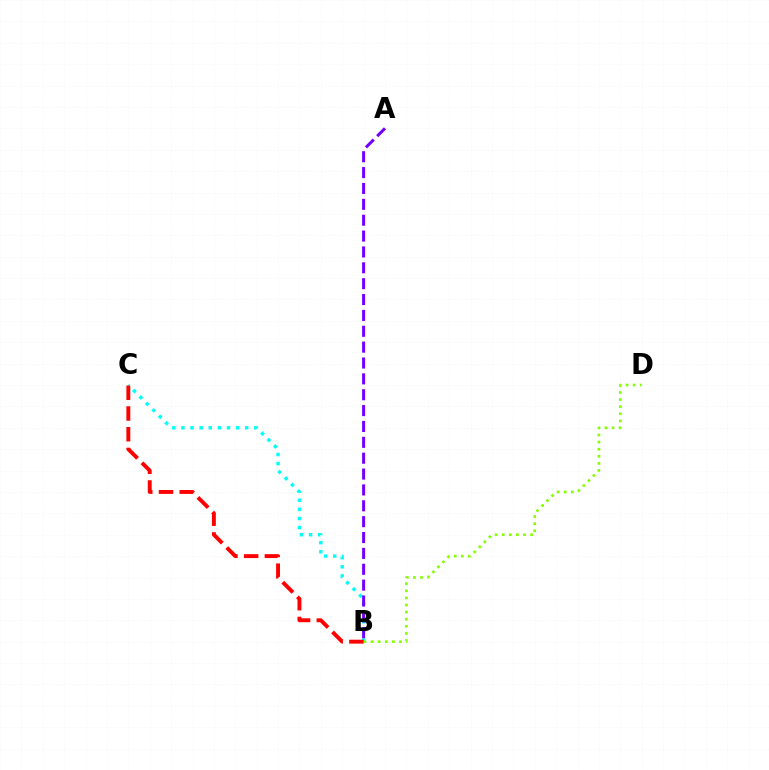{('B', 'C'): [{'color': '#00fff6', 'line_style': 'dotted', 'thickness': 2.47}, {'color': '#ff0000', 'line_style': 'dashed', 'thickness': 2.81}], ('A', 'B'): [{'color': '#7200ff', 'line_style': 'dashed', 'thickness': 2.16}], ('B', 'D'): [{'color': '#84ff00', 'line_style': 'dotted', 'thickness': 1.93}]}